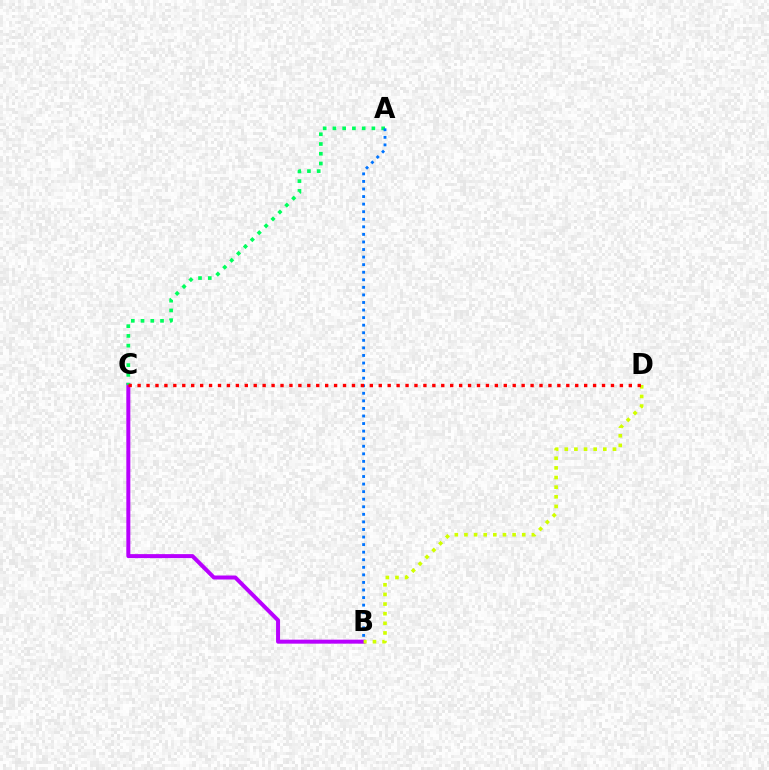{('B', 'C'): [{'color': '#b900ff', 'line_style': 'solid', 'thickness': 2.87}], ('A', 'C'): [{'color': '#00ff5c', 'line_style': 'dotted', 'thickness': 2.65}], ('A', 'B'): [{'color': '#0074ff', 'line_style': 'dotted', 'thickness': 2.06}], ('B', 'D'): [{'color': '#d1ff00', 'line_style': 'dotted', 'thickness': 2.62}], ('C', 'D'): [{'color': '#ff0000', 'line_style': 'dotted', 'thickness': 2.43}]}